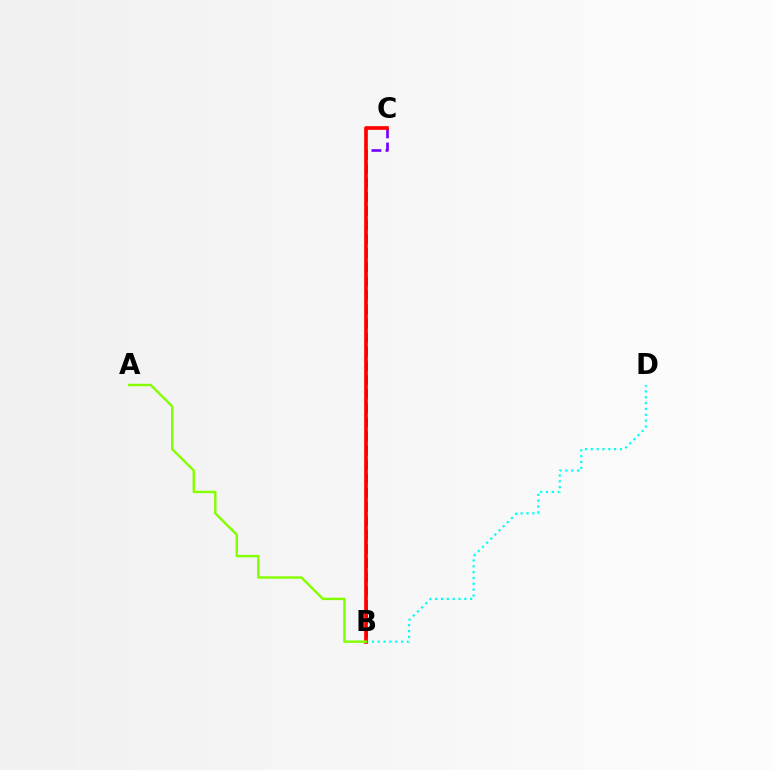{('B', 'D'): [{'color': '#00fff6', 'line_style': 'dotted', 'thickness': 1.59}], ('B', 'C'): [{'color': '#7200ff', 'line_style': 'dashed', 'thickness': 1.91}, {'color': '#ff0000', 'line_style': 'solid', 'thickness': 2.64}], ('A', 'B'): [{'color': '#84ff00', 'line_style': 'solid', 'thickness': 1.74}]}